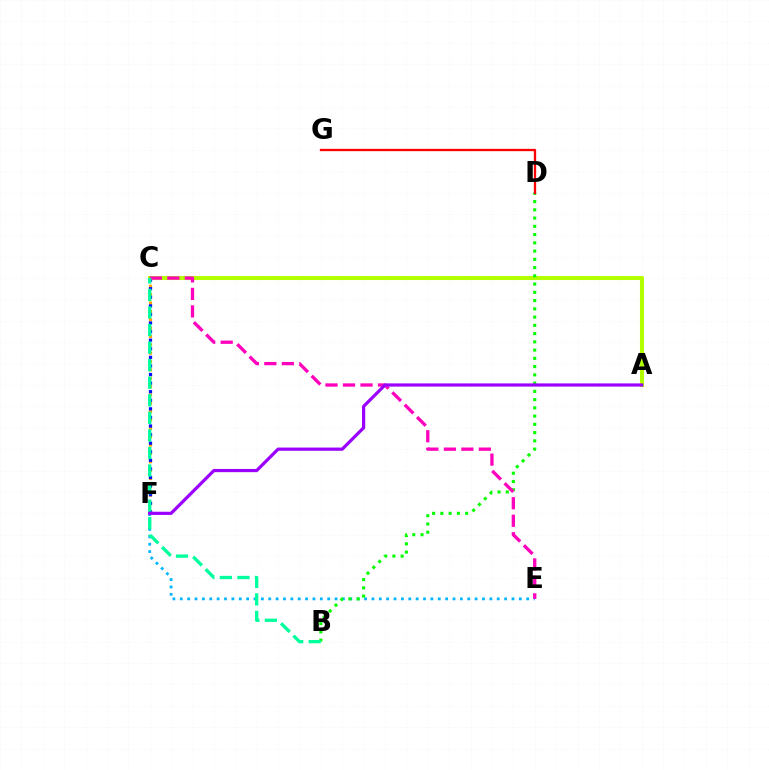{('C', 'F'): [{'color': '#ffa500', 'line_style': 'dotted', 'thickness': 2.27}, {'color': '#0010ff', 'line_style': 'dotted', 'thickness': 2.33}], ('A', 'C'): [{'color': '#b3ff00', 'line_style': 'solid', 'thickness': 2.93}], ('E', 'F'): [{'color': '#00b5ff', 'line_style': 'dotted', 'thickness': 2.0}], ('B', 'D'): [{'color': '#08ff00', 'line_style': 'dotted', 'thickness': 2.24}], ('C', 'E'): [{'color': '#ff00bd', 'line_style': 'dashed', 'thickness': 2.38}], ('B', 'C'): [{'color': '#00ff9d', 'line_style': 'dashed', 'thickness': 2.39}], ('D', 'G'): [{'color': '#ff0000', 'line_style': 'solid', 'thickness': 1.67}], ('A', 'F'): [{'color': '#9b00ff', 'line_style': 'solid', 'thickness': 2.31}]}